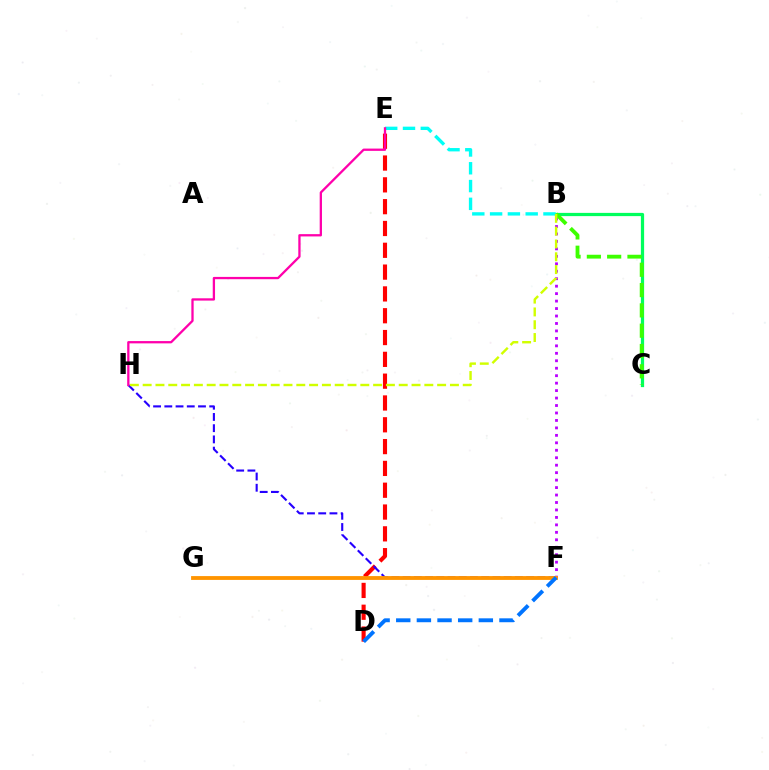{('B', 'F'): [{'color': '#b900ff', 'line_style': 'dotted', 'thickness': 2.03}], ('D', 'E'): [{'color': '#ff0000', 'line_style': 'dashed', 'thickness': 2.96}], ('B', 'C'): [{'color': '#00ff5c', 'line_style': 'solid', 'thickness': 2.33}, {'color': '#3dff00', 'line_style': 'dashed', 'thickness': 2.76}], ('F', 'H'): [{'color': '#2500ff', 'line_style': 'dashed', 'thickness': 1.53}], ('B', 'E'): [{'color': '#00fff6', 'line_style': 'dashed', 'thickness': 2.42}], ('F', 'G'): [{'color': '#ff9400', 'line_style': 'solid', 'thickness': 2.76}], ('E', 'H'): [{'color': '#ff00ac', 'line_style': 'solid', 'thickness': 1.65}], ('B', 'H'): [{'color': '#d1ff00', 'line_style': 'dashed', 'thickness': 1.74}], ('D', 'F'): [{'color': '#0074ff', 'line_style': 'dashed', 'thickness': 2.8}]}